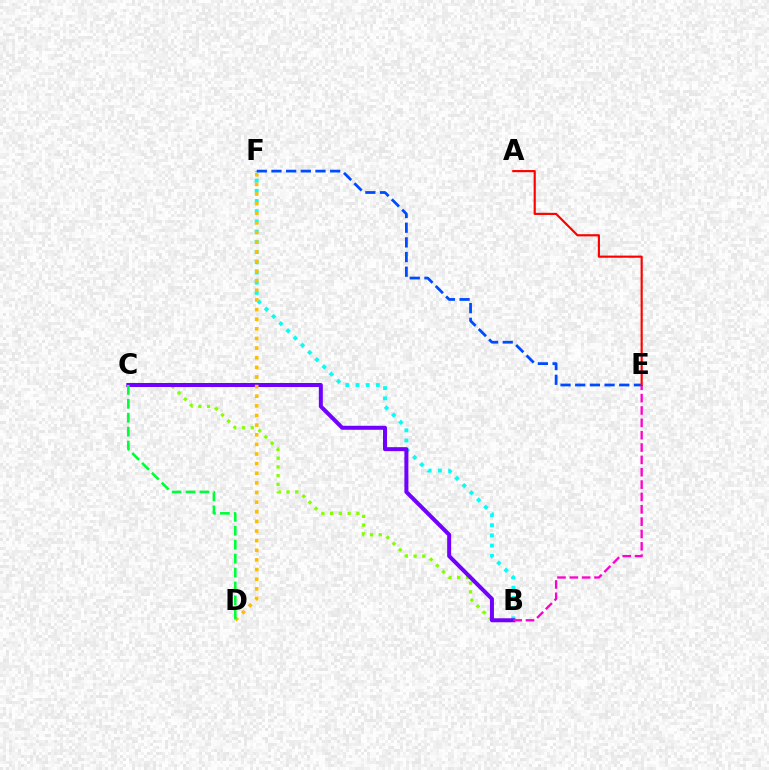{('B', 'F'): [{'color': '#00fff6', 'line_style': 'dotted', 'thickness': 2.77}], ('B', 'C'): [{'color': '#84ff00', 'line_style': 'dotted', 'thickness': 2.38}, {'color': '#7200ff', 'line_style': 'solid', 'thickness': 2.88}], ('E', 'F'): [{'color': '#004bff', 'line_style': 'dashed', 'thickness': 1.99}], ('B', 'E'): [{'color': '#ff00cf', 'line_style': 'dashed', 'thickness': 1.68}], ('A', 'E'): [{'color': '#ff0000', 'line_style': 'solid', 'thickness': 1.56}], ('D', 'F'): [{'color': '#ffbd00', 'line_style': 'dotted', 'thickness': 2.62}], ('C', 'D'): [{'color': '#00ff39', 'line_style': 'dashed', 'thickness': 1.89}]}